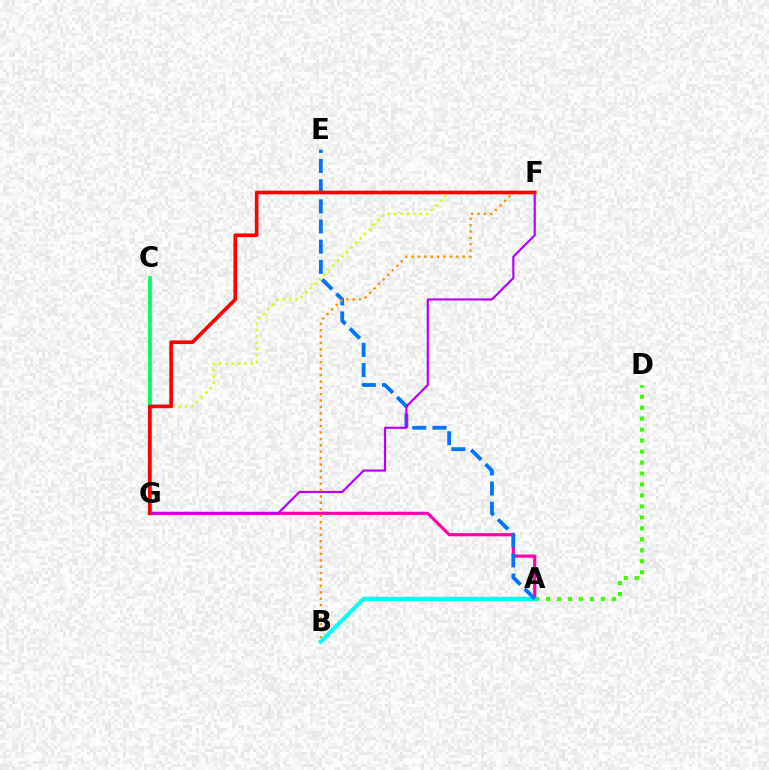{('C', 'G'): [{'color': '#2500ff', 'line_style': 'dashed', 'thickness': 1.61}, {'color': '#00ff5c', 'line_style': 'solid', 'thickness': 2.64}], ('A', 'D'): [{'color': '#3dff00', 'line_style': 'dotted', 'thickness': 2.98}], ('F', 'G'): [{'color': '#d1ff00', 'line_style': 'dotted', 'thickness': 1.74}, {'color': '#b900ff', 'line_style': 'solid', 'thickness': 1.58}, {'color': '#ff0000', 'line_style': 'solid', 'thickness': 2.64}], ('A', 'G'): [{'color': '#ff00ac', 'line_style': 'solid', 'thickness': 2.28}], ('A', 'B'): [{'color': '#00fff6', 'line_style': 'solid', 'thickness': 2.98}], ('A', 'E'): [{'color': '#0074ff', 'line_style': 'dashed', 'thickness': 2.74}], ('B', 'F'): [{'color': '#ff9400', 'line_style': 'dotted', 'thickness': 1.74}]}